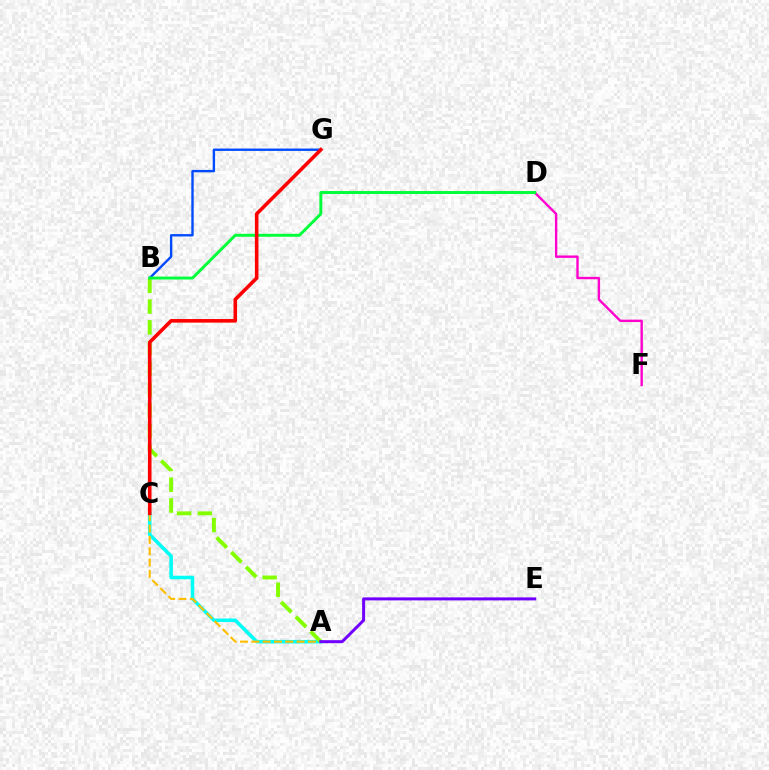{('A', 'C'): [{'color': '#00fff6', 'line_style': 'solid', 'thickness': 2.54}, {'color': '#ffbd00', 'line_style': 'dashed', 'thickness': 1.54}], ('B', 'G'): [{'color': '#004bff', 'line_style': 'solid', 'thickness': 1.72}], ('D', 'F'): [{'color': '#ff00cf', 'line_style': 'solid', 'thickness': 1.72}], ('A', 'B'): [{'color': '#84ff00', 'line_style': 'dashed', 'thickness': 2.82}], ('B', 'D'): [{'color': '#00ff39', 'line_style': 'solid', 'thickness': 2.12}], ('C', 'G'): [{'color': '#ff0000', 'line_style': 'solid', 'thickness': 2.58}], ('A', 'E'): [{'color': '#7200ff', 'line_style': 'solid', 'thickness': 2.16}]}